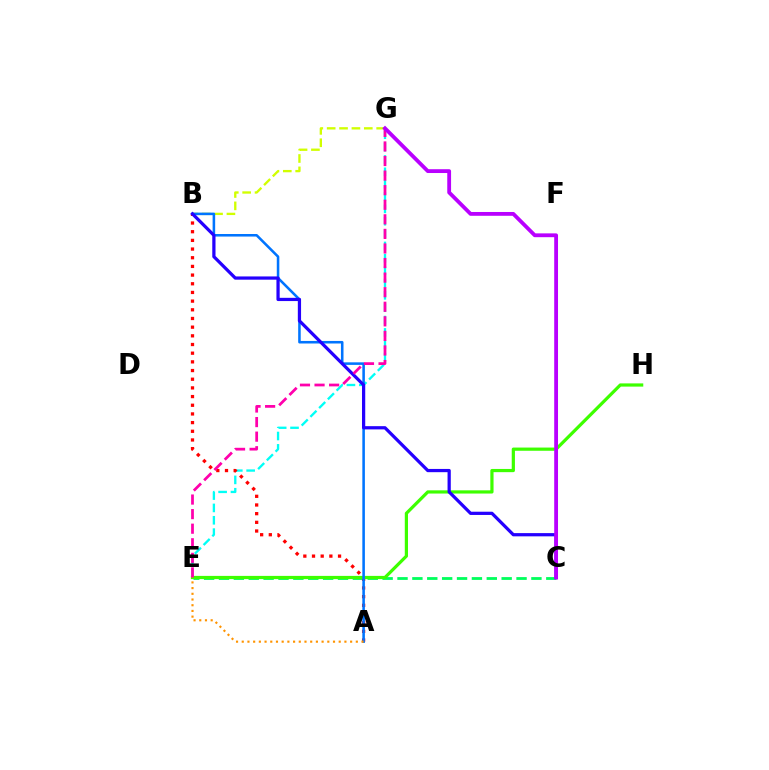{('E', 'G'): [{'color': '#00fff6', 'line_style': 'dashed', 'thickness': 1.68}, {'color': '#ff00ac', 'line_style': 'dashed', 'thickness': 1.98}], ('C', 'E'): [{'color': '#00ff5c', 'line_style': 'dashed', 'thickness': 2.02}], ('A', 'B'): [{'color': '#ff0000', 'line_style': 'dotted', 'thickness': 2.36}, {'color': '#0074ff', 'line_style': 'solid', 'thickness': 1.84}], ('B', 'G'): [{'color': '#d1ff00', 'line_style': 'dashed', 'thickness': 1.68}], ('E', 'H'): [{'color': '#3dff00', 'line_style': 'solid', 'thickness': 2.31}], ('B', 'C'): [{'color': '#2500ff', 'line_style': 'solid', 'thickness': 2.33}], ('A', 'E'): [{'color': '#ff9400', 'line_style': 'dotted', 'thickness': 1.55}], ('C', 'G'): [{'color': '#b900ff', 'line_style': 'solid', 'thickness': 2.74}]}